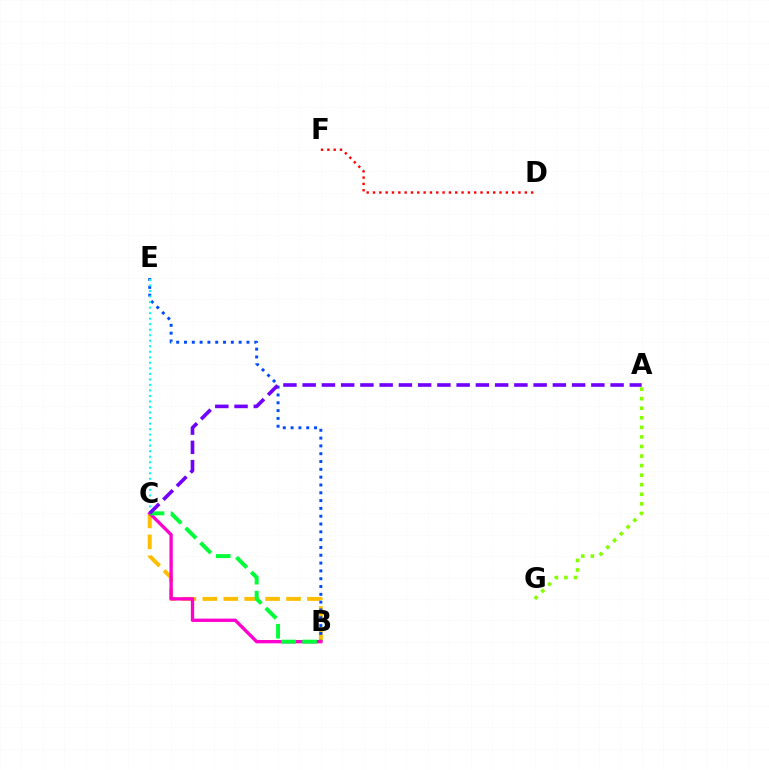{('B', 'C'): [{'color': '#ffbd00', 'line_style': 'dashed', 'thickness': 2.84}, {'color': '#ff00cf', 'line_style': 'solid', 'thickness': 2.4}, {'color': '#00ff39', 'line_style': 'dashed', 'thickness': 2.85}], ('B', 'E'): [{'color': '#004bff', 'line_style': 'dotted', 'thickness': 2.12}], ('D', 'F'): [{'color': '#ff0000', 'line_style': 'dotted', 'thickness': 1.72}], ('A', 'G'): [{'color': '#84ff00', 'line_style': 'dotted', 'thickness': 2.6}], ('C', 'E'): [{'color': '#00fff6', 'line_style': 'dotted', 'thickness': 1.5}], ('A', 'C'): [{'color': '#7200ff', 'line_style': 'dashed', 'thickness': 2.61}]}